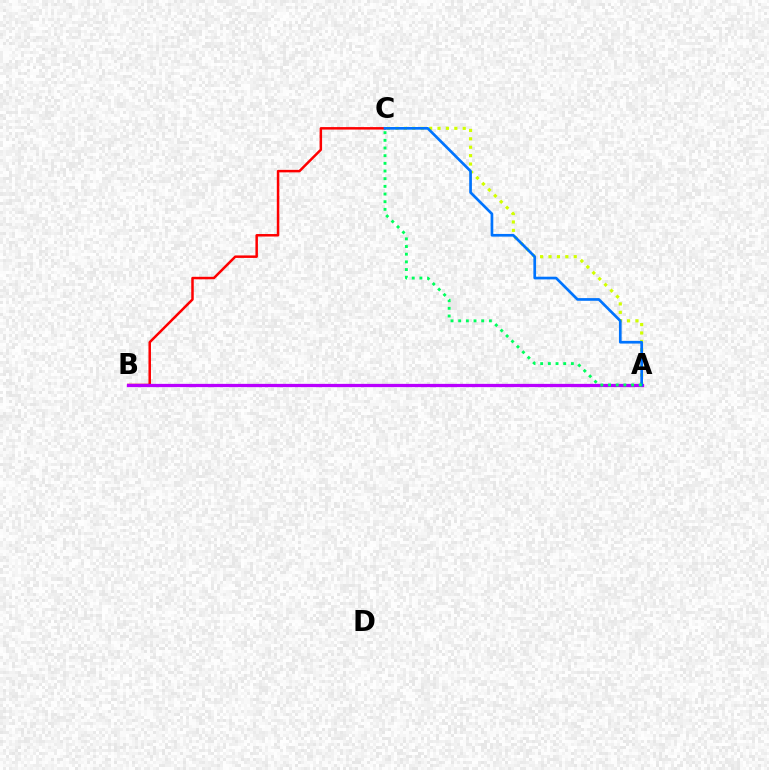{('B', 'C'): [{'color': '#ff0000', 'line_style': 'solid', 'thickness': 1.8}], ('A', 'C'): [{'color': '#d1ff00', 'line_style': 'dotted', 'thickness': 2.28}, {'color': '#0074ff', 'line_style': 'solid', 'thickness': 1.94}, {'color': '#00ff5c', 'line_style': 'dotted', 'thickness': 2.08}], ('A', 'B'): [{'color': '#b900ff', 'line_style': 'solid', 'thickness': 2.35}]}